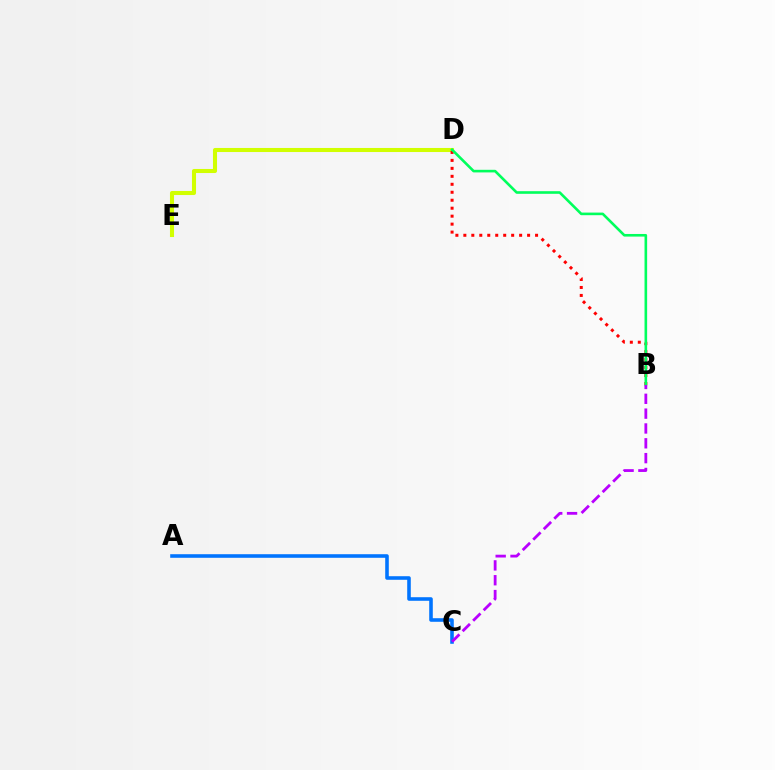{('D', 'E'): [{'color': '#d1ff00', 'line_style': 'solid', 'thickness': 2.92}], ('B', 'D'): [{'color': '#ff0000', 'line_style': 'dotted', 'thickness': 2.17}, {'color': '#00ff5c', 'line_style': 'solid', 'thickness': 1.88}], ('A', 'C'): [{'color': '#0074ff', 'line_style': 'solid', 'thickness': 2.58}], ('B', 'C'): [{'color': '#b900ff', 'line_style': 'dashed', 'thickness': 2.02}]}